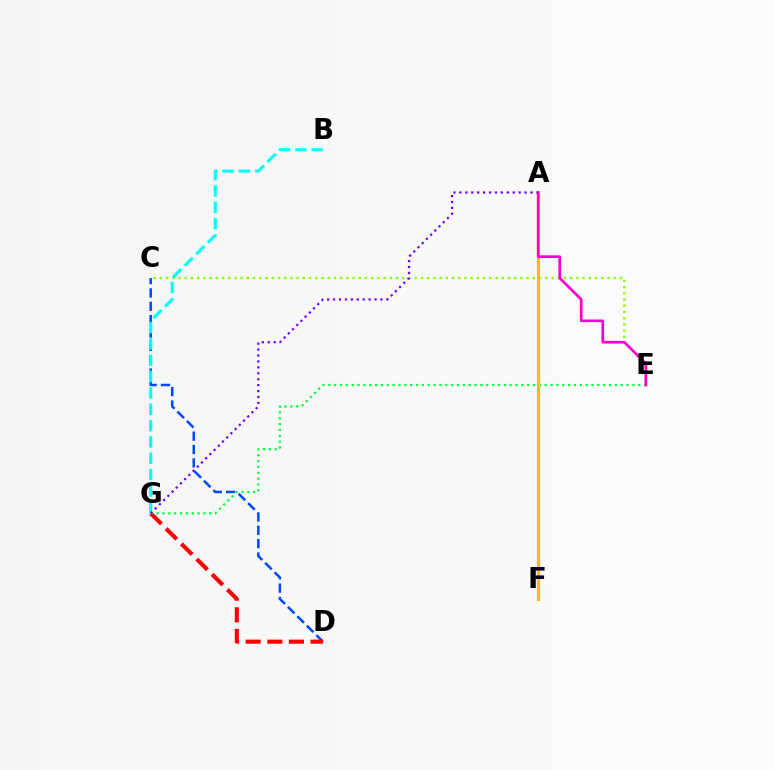{('C', 'D'): [{'color': '#004bff', 'line_style': 'dashed', 'thickness': 1.81}], ('D', 'G'): [{'color': '#ff0000', 'line_style': 'dashed', 'thickness': 2.94}], ('E', 'G'): [{'color': '#00ff39', 'line_style': 'dotted', 'thickness': 1.59}], ('A', 'F'): [{'color': '#ffbd00', 'line_style': 'solid', 'thickness': 2.25}], ('C', 'E'): [{'color': '#84ff00', 'line_style': 'dotted', 'thickness': 1.69}], ('A', 'E'): [{'color': '#ff00cf', 'line_style': 'solid', 'thickness': 1.93}], ('B', 'G'): [{'color': '#00fff6', 'line_style': 'dashed', 'thickness': 2.22}], ('A', 'G'): [{'color': '#7200ff', 'line_style': 'dotted', 'thickness': 1.61}]}